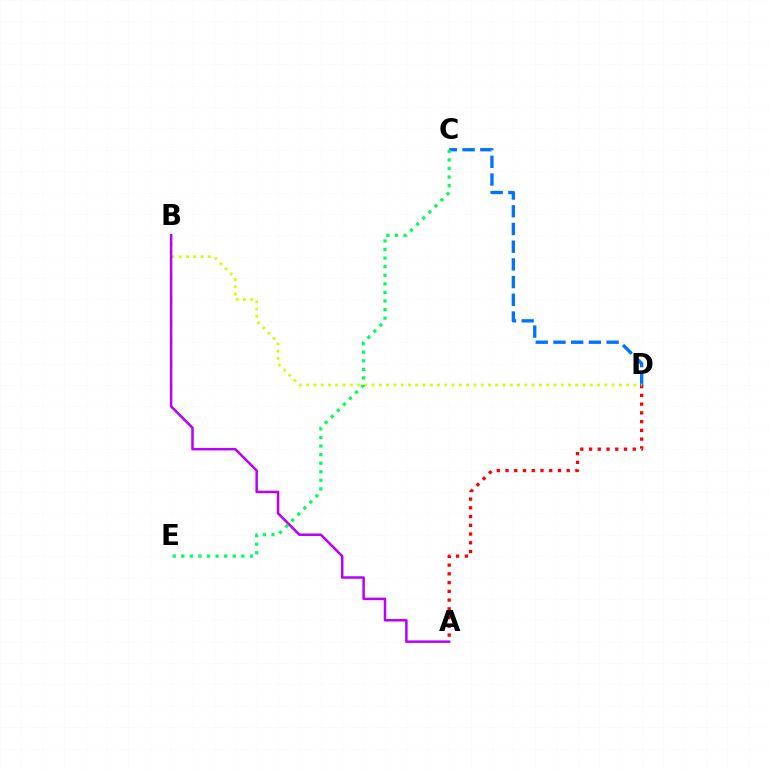{('C', 'D'): [{'color': '#0074ff', 'line_style': 'dashed', 'thickness': 2.41}], ('A', 'D'): [{'color': '#ff0000', 'line_style': 'dotted', 'thickness': 2.38}], ('B', 'D'): [{'color': '#d1ff00', 'line_style': 'dotted', 'thickness': 1.98}], ('C', 'E'): [{'color': '#00ff5c', 'line_style': 'dotted', 'thickness': 2.33}], ('A', 'B'): [{'color': '#b900ff', 'line_style': 'solid', 'thickness': 1.81}]}